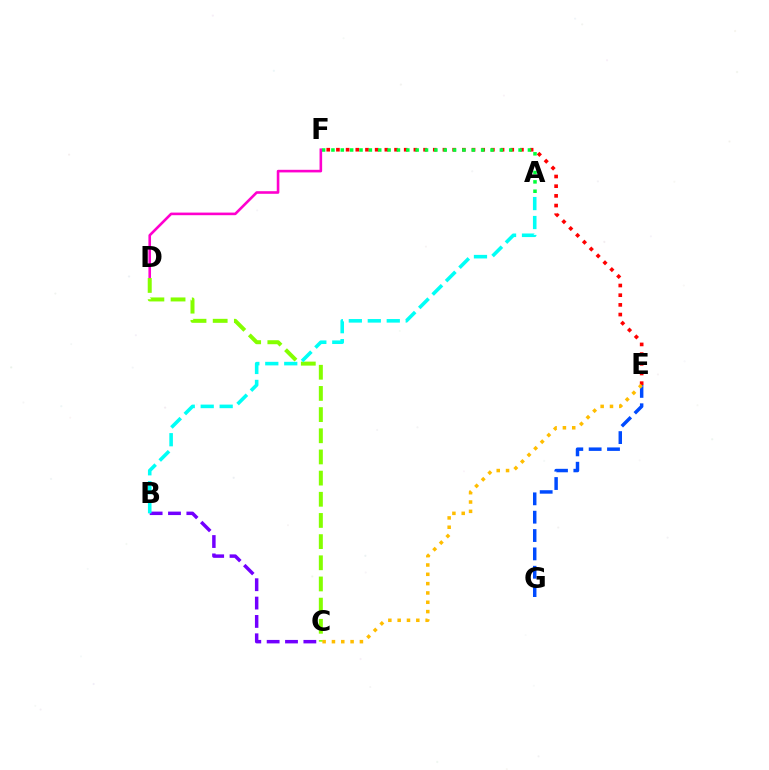{('E', 'F'): [{'color': '#ff0000', 'line_style': 'dotted', 'thickness': 2.63}], ('E', 'G'): [{'color': '#004bff', 'line_style': 'dashed', 'thickness': 2.49}], ('A', 'F'): [{'color': '#00ff39', 'line_style': 'dotted', 'thickness': 2.54}], ('D', 'F'): [{'color': '#ff00cf', 'line_style': 'solid', 'thickness': 1.88}], ('C', 'D'): [{'color': '#84ff00', 'line_style': 'dashed', 'thickness': 2.88}], ('B', 'C'): [{'color': '#7200ff', 'line_style': 'dashed', 'thickness': 2.49}], ('A', 'B'): [{'color': '#00fff6', 'line_style': 'dashed', 'thickness': 2.58}], ('C', 'E'): [{'color': '#ffbd00', 'line_style': 'dotted', 'thickness': 2.53}]}